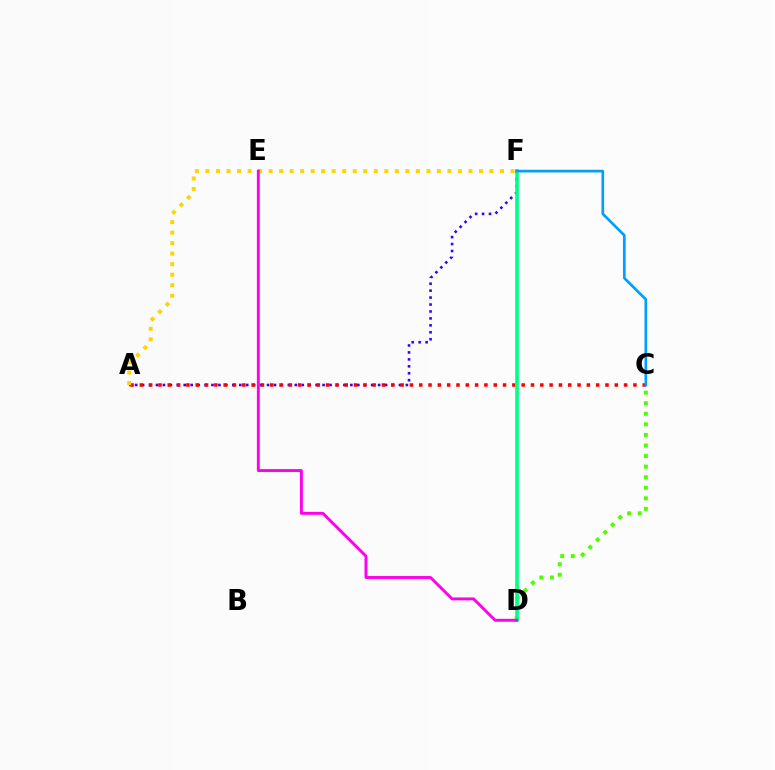{('A', 'F'): [{'color': '#3700ff', 'line_style': 'dotted', 'thickness': 1.89}, {'color': '#ffd500', 'line_style': 'dotted', 'thickness': 2.86}], ('A', 'C'): [{'color': '#ff0000', 'line_style': 'dotted', 'thickness': 2.53}], ('C', 'D'): [{'color': '#4fff00', 'line_style': 'dotted', 'thickness': 2.87}], ('D', 'F'): [{'color': '#00ff86', 'line_style': 'solid', 'thickness': 2.62}], ('C', 'F'): [{'color': '#009eff', 'line_style': 'solid', 'thickness': 1.93}], ('D', 'E'): [{'color': '#ff00ed', 'line_style': 'solid', 'thickness': 2.1}]}